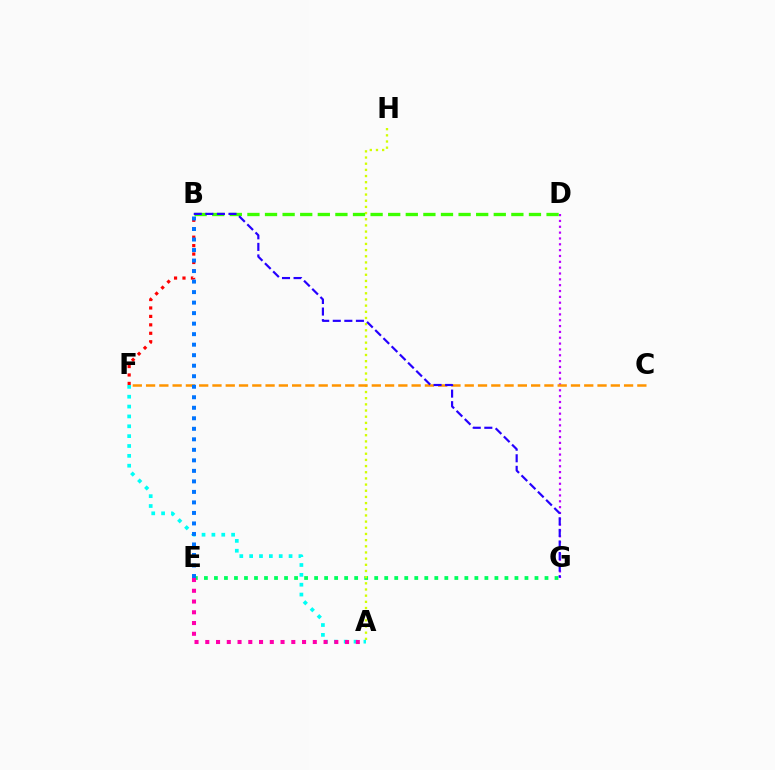{('D', 'G'): [{'color': '#b900ff', 'line_style': 'dotted', 'thickness': 1.59}], ('E', 'G'): [{'color': '#00ff5c', 'line_style': 'dotted', 'thickness': 2.72}], ('A', 'H'): [{'color': '#d1ff00', 'line_style': 'dotted', 'thickness': 1.68}], ('C', 'F'): [{'color': '#ff9400', 'line_style': 'dashed', 'thickness': 1.8}], ('B', 'D'): [{'color': '#3dff00', 'line_style': 'dashed', 'thickness': 2.39}], ('A', 'F'): [{'color': '#00fff6', 'line_style': 'dotted', 'thickness': 2.68}], ('B', 'G'): [{'color': '#2500ff', 'line_style': 'dashed', 'thickness': 1.57}], ('A', 'E'): [{'color': '#ff00ac', 'line_style': 'dotted', 'thickness': 2.92}], ('B', 'F'): [{'color': '#ff0000', 'line_style': 'dotted', 'thickness': 2.29}], ('B', 'E'): [{'color': '#0074ff', 'line_style': 'dotted', 'thickness': 2.86}]}